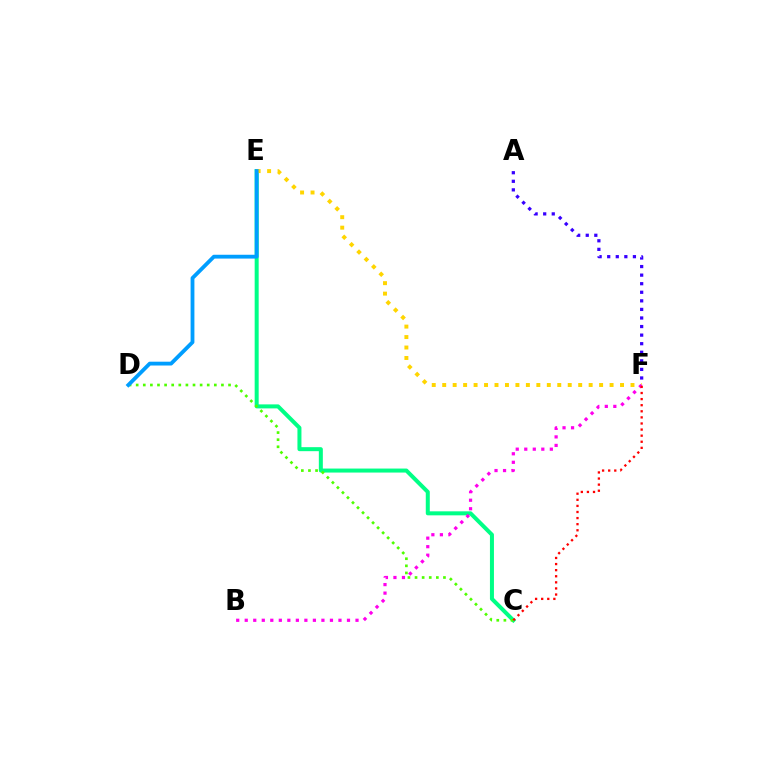{('A', 'F'): [{'color': '#3700ff', 'line_style': 'dotted', 'thickness': 2.33}], ('C', 'E'): [{'color': '#00ff86', 'line_style': 'solid', 'thickness': 2.88}], ('E', 'F'): [{'color': '#ffd500', 'line_style': 'dotted', 'thickness': 2.84}], ('C', 'D'): [{'color': '#4fff00', 'line_style': 'dotted', 'thickness': 1.93}], ('D', 'E'): [{'color': '#009eff', 'line_style': 'solid', 'thickness': 2.75}], ('B', 'F'): [{'color': '#ff00ed', 'line_style': 'dotted', 'thickness': 2.32}], ('C', 'F'): [{'color': '#ff0000', 'line_style': 'dotted', 'thickness': 1.66}]}